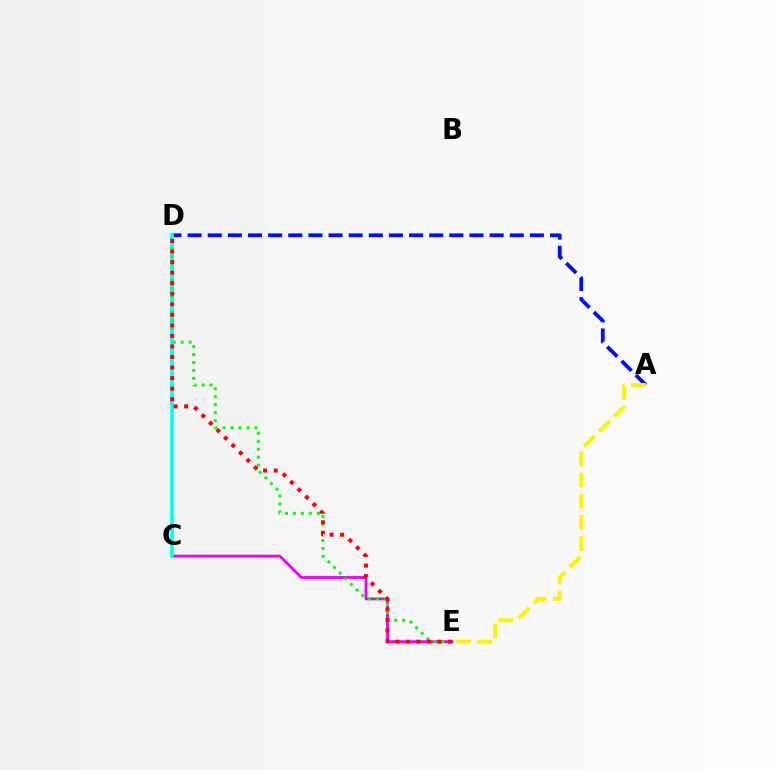{('C', 'E'): [{'color': '#ee00ff', 'line_style': 'solid', 'thickness': 2.05}], ('A', 'D'): [{'color': '#0010ff', 'line_style': 'dashed', 'thickness': 2.74}], ('C', 'D'): [{'color': '#00fff6', 'line_style': 'solid', 'thickness': 2.65}], ('D', 'E'): [{'color': '#08ff00', 'line_style': 'dotted', 'thickness': 2.16}, {'color': '#ff0000', 'line_style': 'dotted', 'thickness': 2.87}], ('A', 'E'): [{'color': '#fcf500', 'line_style': 'dashed', 'thickness': 2.88}]}